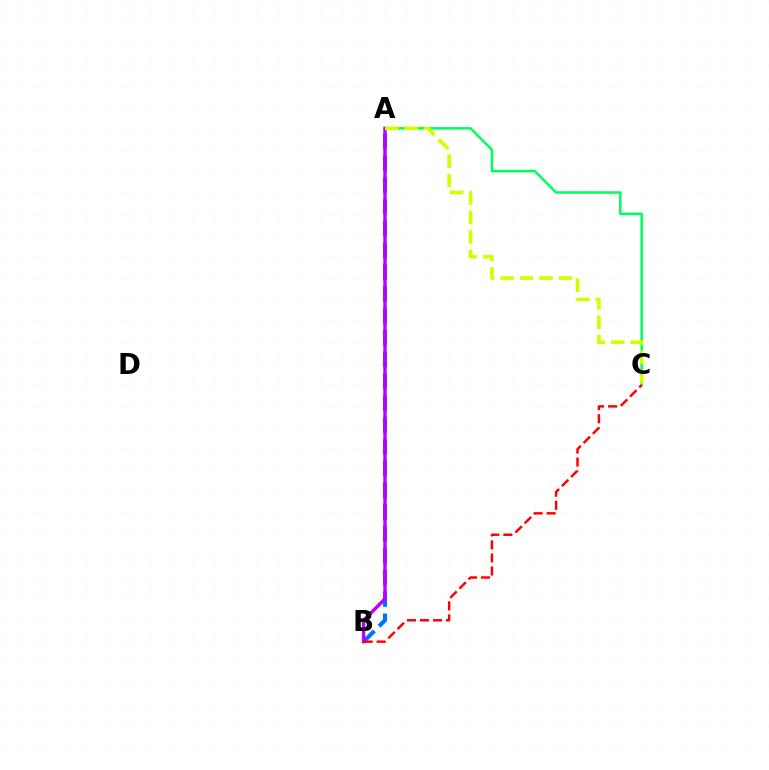{('A', 'C'): [{'color': '#00ff5c', 'line_style': 'solid', 'thickness': 1.81}, {'color': '#d1ff00', 'line_style': 'dashed', 'thickness': 2.64}], ('A', 'B'): [{'color': '#0074ff', 'line_style': 'dashed', 'thickness': 2.96}, {'color': '#b900ff', 'line_style': 'solid', 'thickness': 2.46}], ('B', 'C'): [{'color': '#ff0000', 'line_style': 'dashed', 'thickness': 1.77}]}